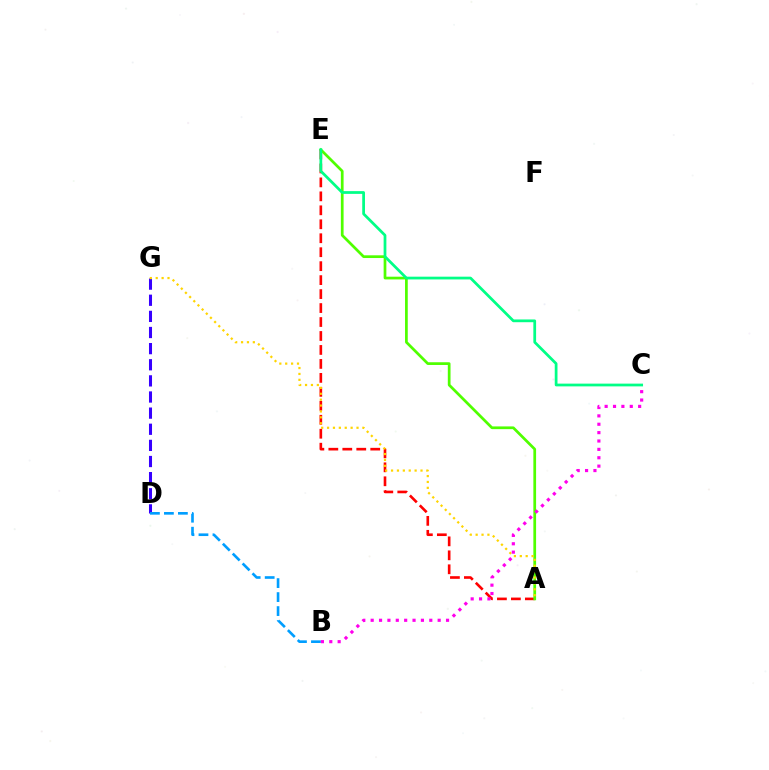{('A', 'E'): [{'color': '#ff0000', 'line_style': 'dashed', 'thickness': 1.9}, {'color': '#4fff00', 'line_style': 'solid', 'thickness': 1.96}], ('D', 'G'): [{'color': '#3700ff', 'line_style': 'dashed', 'thickness': 2.19}], ('B', 'D'): [{'color': '#009eff', 'line_style': 'dashed', 'thickness': 1.9}], ('A', 'G'): [{'color': '#ffd500', 'line_style': 'dotted', 'thickness': 1.6}], ('C', 'E'): [{'color': '#00ff86', 'line_style': 'solid', 'thickness': 1.98}], ('B', 'C'): [{'color': '#ff00ed', 'line_style': 'dotted', 'thickness': 2.28}]}